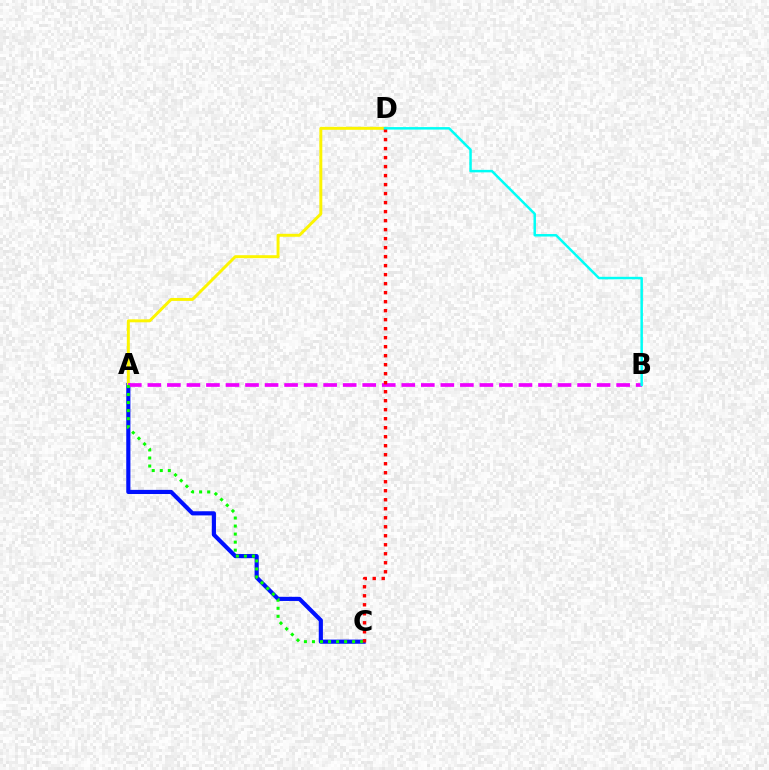{('A', 'C'): [{'color': '#0010ff', 'line_style': 'solid', 'thickness': 2.98}, {'color': '#08ff00', 'line_style': 'dotted', 'thickness': 2.18}], ('A', 'D'): [{'color': '#fcf500', 'line_style': 'solid', 'thickness': 2.12}], ('A', 'B'): [{'color': '#ee00ff', 'line_style': 'dashed', 'thickness': 2.65}], ('C', 'D'): [{'color': '#ff0000', 'line_style': 'dotted', 'thickness': 2.45}], ('B', 'D'): [{'color': '#00fff6', 'line_style': 'solid', 'thickness': 1.79}]}